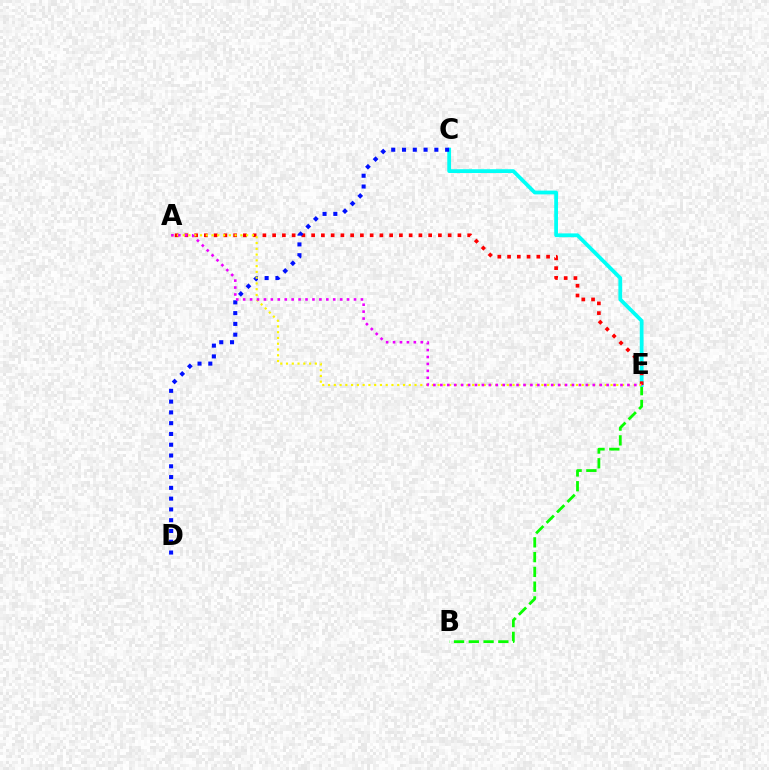{('B', 'E'): [{'color': '#08ff00', 'line_style': 'dashed', 'thickness': 2.01}], ('C', 'E'): [{'color': '#00fff6', 'line_style': 'solid', 'thickness': 2.72}], ('A', 'E'): [{'color': '#ff0000', 'line_style': 'dotted', 'thickness': 2.65}, {'color': '#fcf500', 'line_style': 'dotted', 'thickness': 1.57}, {'color': '#ee00ff', 'line_style': 'dotted', 'thickness': 1.88}], ('C', 'D'): [{'color': '#0010ff', 'line_style': 'dotted', 'thickness': 2.93}]}